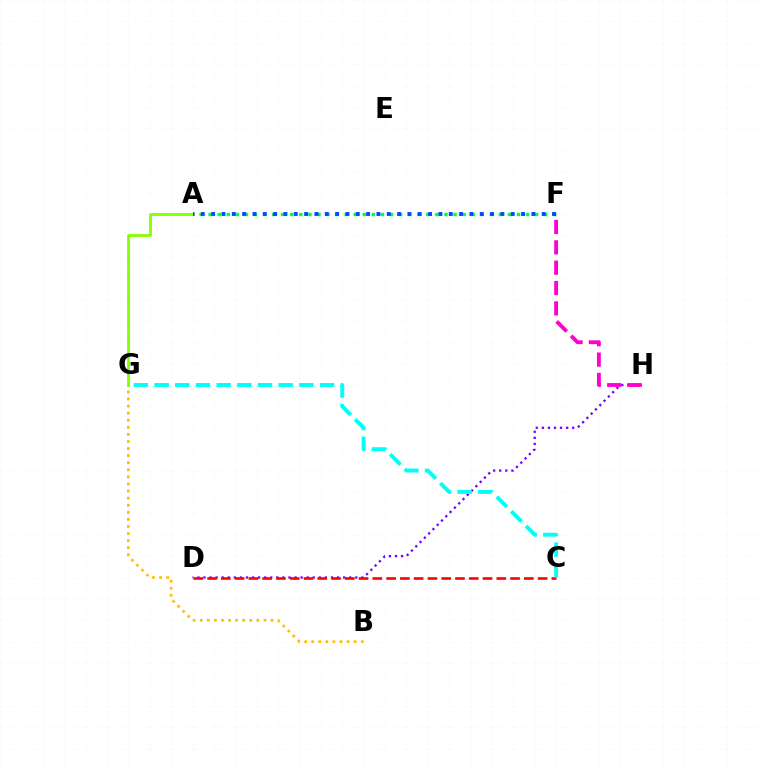{('D', 'H'): [{'color': '#7200ff', 'line_style': 'dotted', 'thickness': 1.65}], ('C', 'D'): [{'color': '#ff0000', 'line_style': 'dashed', 'thickness': 1.87}], ('B', 'G'): [{'color': '#ffbd00', 'line_style': 'dotted', 'thickness': 1.92}], ('A', 'F'): [{'color': '#00ff39', 'line_style': 'dotted', 'thickness': 2.46}, {'color': '#004bff', 'line_style': 'dotted', 'thickness': 2.81}], ('A', 'G'): [{'color': '#84ff00', 'line_style': 'solid', 'thickness': 2.0}], ('C', 'G'): [{'color': '#00fff6', 'line_style': 'dashed', 'thickness': 2.81}], ('F', 'H'): [{'color': '#ff00cf', 'line_style': 'dashed', 'thickness': 2.77}]}